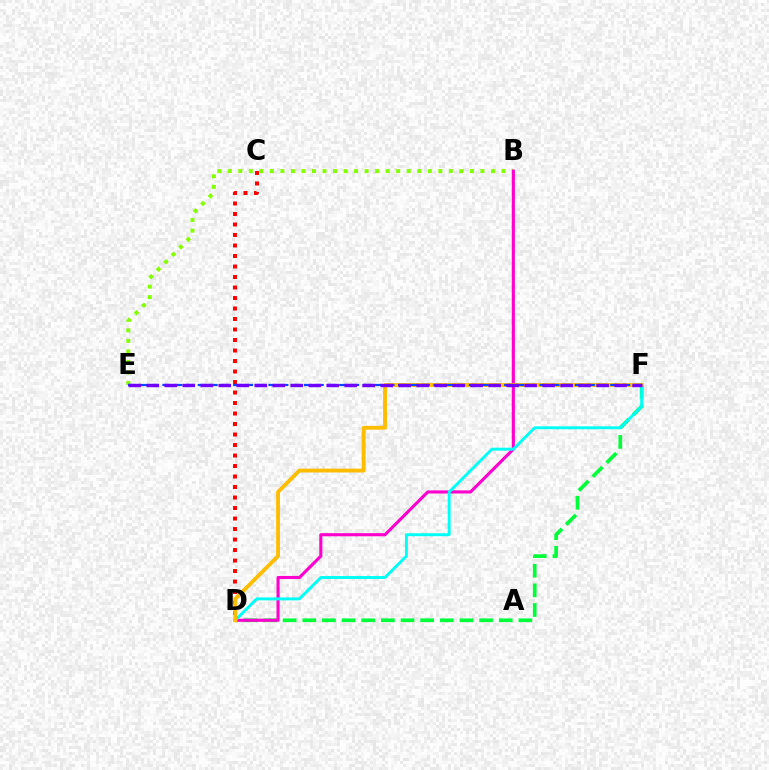{('D', 'F'): [{'color': '#00ff39', 'line_style': 'dashed', 'thickness': 2.67}, {'color': '#00fff6', 'line_style': 'solid', 'thickness': 2.09}, {'color': '#ffbd00', 'line_style': 'solid', 'thickness': 2.77}], ('B', 'E'): [{'color': '#84ff00', 'line_style': 'dotted', 'thickness': 2.86}], ('B', 'D'): [{'color': '#ff00cf', 'line_style': 'solid', 'thickness': 2.24}], ('C', 'D'): [{'color': '#ff0000', 'line_style': 'dotted', 'thickness': 2.85}], ('E', 'F'): [{'color': '#004bff', 'line_style': 'dashed', 'thickness': 1.6}, {'color': '#7200ff', 'line_style': 'dashed', 'thickness': 2.44}]}